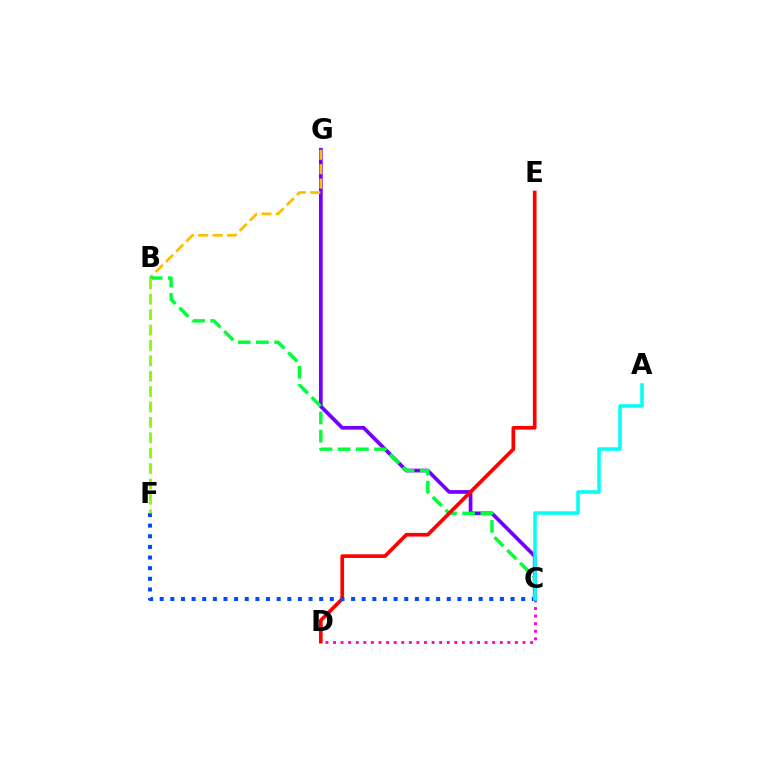{('C', 'G'): [{'color': '#7200ff', 'line_style': 'solid', 'thickness': 2.68}], ('C', 'D'): [{'color': '#ff00cf', 'line_style': 'dotted', 'thickness': 2.06}], ('B', 'G'): [{'color': '#ffbd00', 'line_style': 'dashed', 'thickness': 1.96}], ('B', 'C'): [{'color': '#00ff39', 'line_style': 'dashed', 'thickness': 2.47}], ('D', 'E'): [{'color': '#ff0000', 'line_style': 'solid', 'thickness': 2.64}], ('C', 'F'): [{'color': '#004bff', 'line_style': 'dotted', 'thickness': 2.89}], ('A', 'C'): [{'color': '#00fff6', 'line_style': 'solid', 'thickness': 2.54}], ('B', 'F'): [{'color': '#84ff00', 'line_style': 'dashed', 'thickness': 2.09}]}